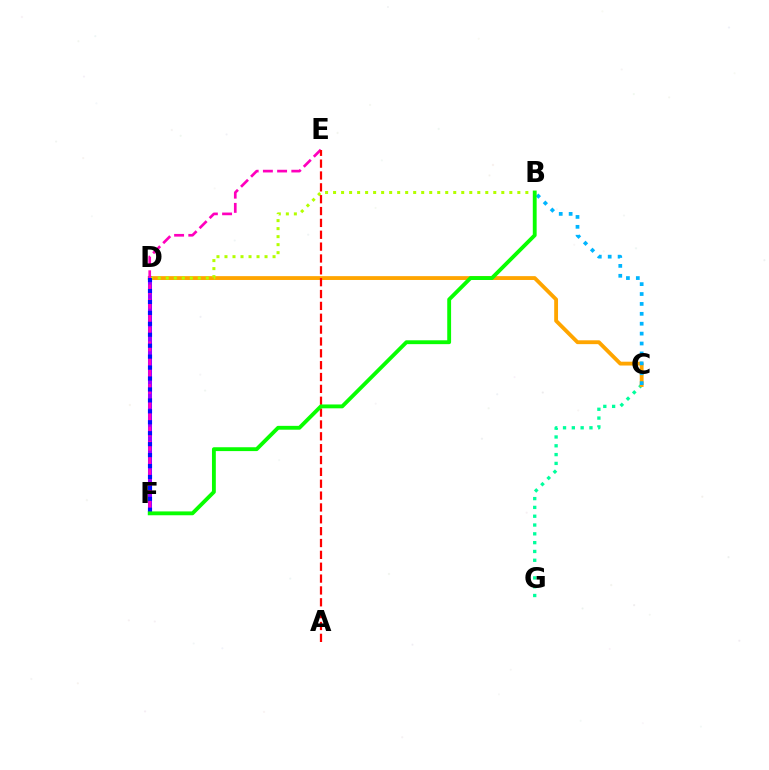{('C', 'G'): [{'color': '#00ff9d', 'line_style': 'dotted', 'thickness': 2.39}], ('C', 'D'): [{'color': '#ffa500', 'line_style': 'solid', 'thickness': 2.76}], ('D', 'F'): [{'color': '#9b00ff', 'line_style': 'solid', 'thickness': 2.89}, {'color': '#0010ff', 'line_style': 'dotted', 'thickness': 2.97}], ('B', 'C'): [{'color': '#00b5ff', 'line_style': 'dotted', 'thickness': 2.69}], ('B', 'D'): [{'color': '#b3ff00', 'line_style': 'dotted', 'thickness': 2.18}], ('E', 'F'): [{'color': '#ff00bd', 'line_style': 'dashed', 'thickness': 1.93}], ('A', 'E'): [{'color': '#ff0000', 'line_style': 'dashed', 'thickness': 1.61}], ('B', 'F'): [{'color': '#08ff00', 'line_style': 'solid', 'thickness': 2.77}]}